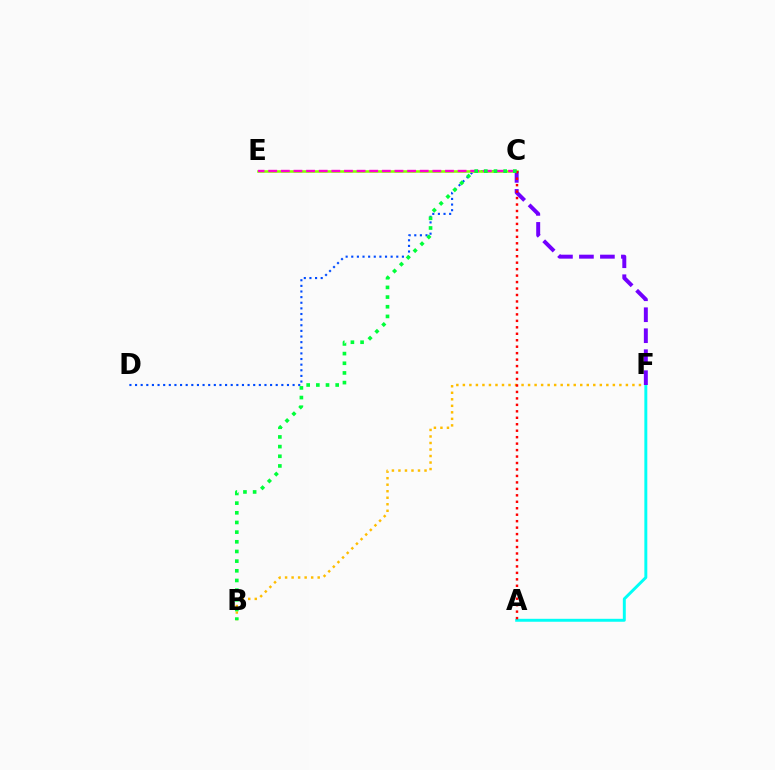{('B', 'F'): [{'color': '#ffbd00', 'line_style': 'dotted', 'thickness': 1.77}], ('C', 'D'): [{'color': '#004bff', 'line_style': 'dotted', 'thickness': 1.53}], ('A', 'F'): [{'color': '#00fff6', 'line_style': 'solid', 'thickness': 2.12}], ('C', 'E'): [{'color': '#84ff00', 'line_style': 'solid', 'thickness': 1.86}, {'color': '#ff00cf', 'line_style': 'dashed', 'thickness': 1.72}], ('C', 'F'): [{'color': '#7200ff', 'line_style': 'dashed', 'thickness': 2.85}], ('A', 'C'): [{'color': '#ff0000', 'line_style': 'dotted', 'thickness': 1.76}], ('B', 'C'): [{'color': '#00ff39', 'line_style': 'dotted', 'thickness': 2.63}]}